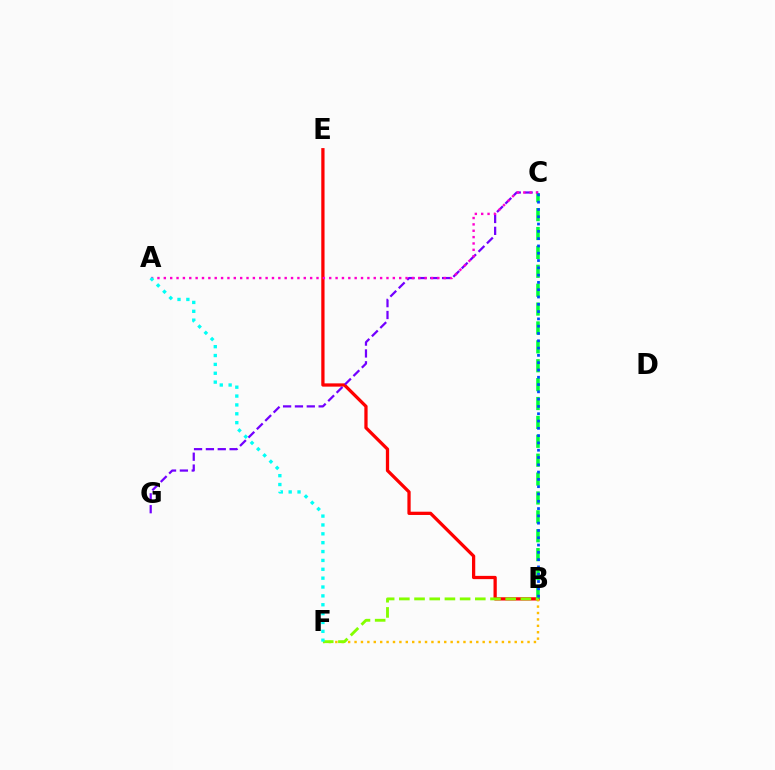{('B', 'E'): [{'color': '#ff0000', 'line_style': 'solid', 'thickness': 2.35}], ('B', 'C'): [{'color': '#00ff39', 'line_style': 'dashed', 'thickness': 2.57}, {'color': '#004bff', 'line_style': 'dotted', 'thickness': 1.98}], ('C', 'G'): [{'color': '#7200ff', 'line_style': 'dashed', 'thickness': 1.61}], ('B', 'F'): [{'color': '#ffbd00', 'line_style': 'dotted', 'thickness': 1.74}, {'color': '#84ff00', 'line_style': 'dashed', 'thickness': 2.06}], ('A', 'C'): [{'color': '#ff00cf', 'line_style': 'dotted', 'thickness': 1.73}], ('A', 'F'): [{'color': '#00fff6', 'line_style': 'dotted', 'thickness': 2.41}]}